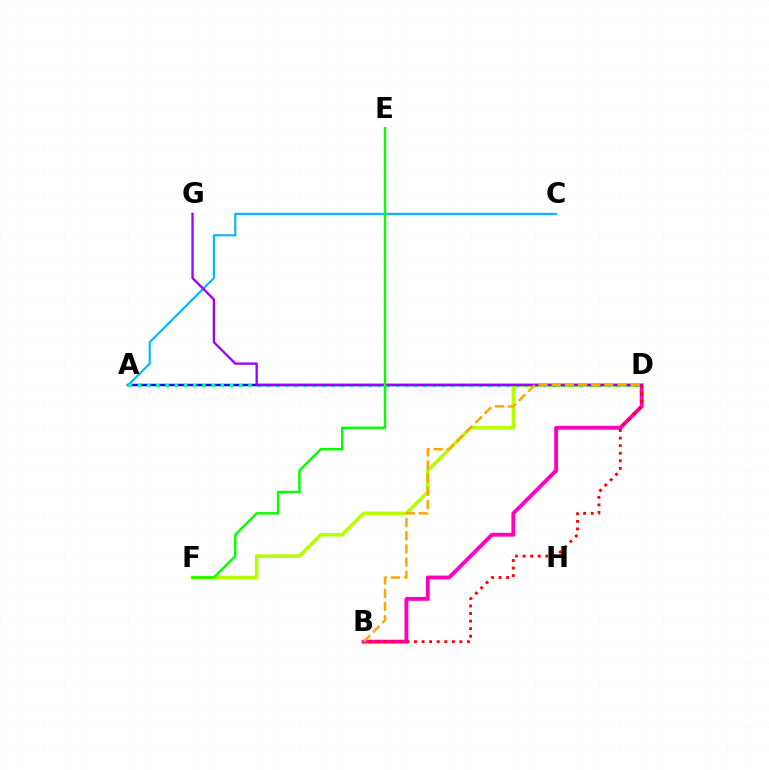{('B', 'D'): [{'color': '#ff00bd', 'line_style': 'solid', 'thickness': 2.78}, {'color': '#ff0000', 'line_style': 'dotted', 'thickness': 2.06}, {'color': '#ffa500', 'line_style': 'dashed', 'thickness': 1.79}], ('A', 'D'): [{'color': '#0010ff', 'line_style': 'solid', 'thickness': 1.79}, {'color': '#00ff9d', 'line_style': 'dotted', 'thickness': 2.5}], ('D', 'F'): [{'color': '#b3ff00', 'line_style': 'solid', 'thickness': 2.55}], ('A', 'C'): [{'color': '#00b5ff', 'line_style': 'solid', 'thickness': 1.52}], ('D', 'G'): [{'color': '#9b00ff', 'line_style': 'solid', 'thickness': 1.67}], ('E', 'F'): [{'color': '#08ff00', 'line_style': 'solid', 'thickness': 1.76}]}